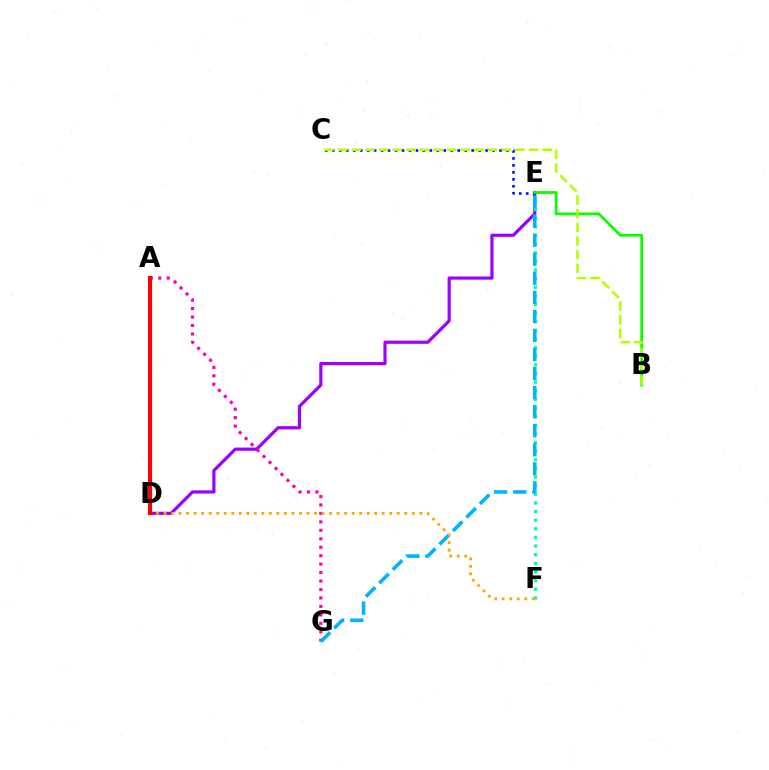{('D', 'E'): [{'color': '#9b00ff', 'line_style': 'solid', 'thickness': 2.29}], ('A', 'G'): [{'color': '#ff00bd', 'line_style': 'dotted', 'thickness': 2.3}], ('C', 'E'): [{'color': '#0010ff', 'line_style': 'dotted', 'thickness': 1.89}], ('E', 'F'): [{'color': '#00ff9d', 'line_style': 'dotted', 'thickness': 2.34}], ('E', 'G'): [{'color': '#00b5ff', 'line_style': 'dashed', 'thickness': 2.59}], ('B', 'E'): [{'color': '#08ff00', 'line_style': 'solid', 'thickness': 1.98}], ('D', 'F'): [{'color': '#ffa500', 'line_style': 'dotted', 'thickness': 2.04}], ('A', 'D'): [{'color': '#ff0000', 'line_style': 'solid', 'thickness': 2.96}], ('B', 'C'): [{'color': '#b3ff00', 'line_style': 'dashed', 'thickness': 1.85}]}